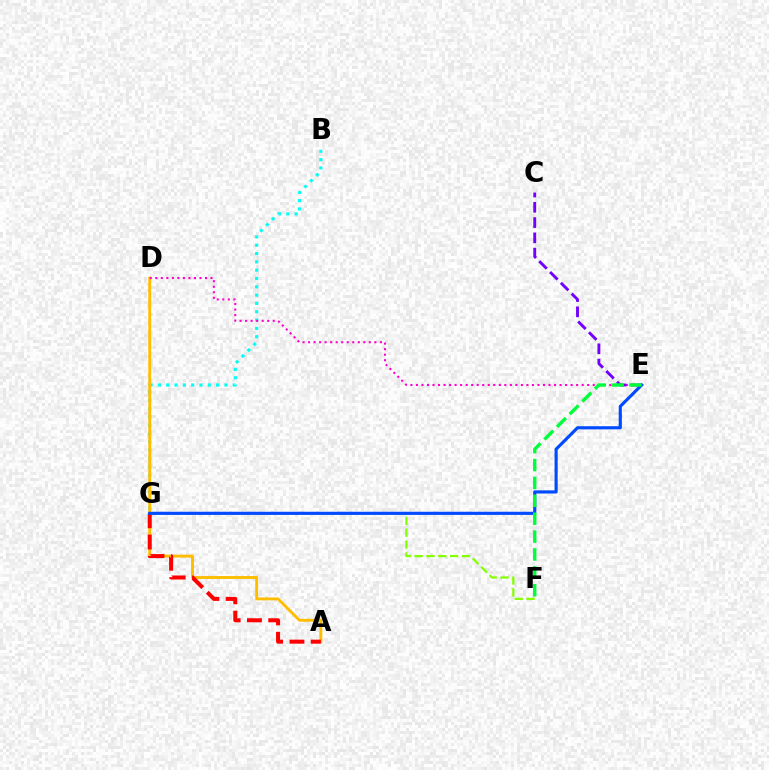{('B', 'G'): [{'color': '#00fff6', 'line_style': 'dotted', 'thickness': 2.26}], ('A', 'D'): [{'color': '#ffbd00', 'line_style': 'solid', 'thickness': 2.08}], ('A', 'G'): [{'color': '#ff0000', 'line_style': 'dashed', 'thickness': 2.89}], ('F', 'G'): [{'color': '#84ff00', 'line_style': 'dashed', 'thickness': 1.61}], ('D', 'E'): [{'color': '#ff00cf', 'line_style': 'dotted', 'thickness': 1.5}], ('C', 'E'): [{'color': '#7200ff', 'line_style': 'dashed', 'thickness': 2.08}], ('E', 'G'): [{'color': '#004bff', 'line_style': 'solid', 'thickness': 2.26}], ('E', 'F'): [{'color': '#00ff39', 'line_style': 'dashed', 'thickness': 2.43}]}